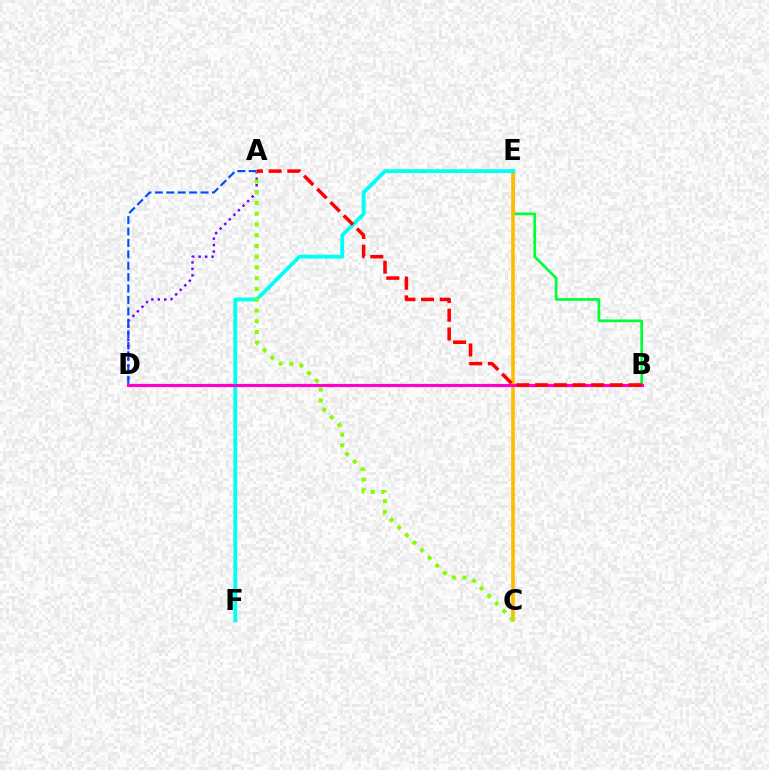{('B', 'E'): [{'color': '#00ff39', 'line_style': 'solid', 'thickness': 1.96}], ('C', 'E'): [{'color': '#ffbd00', 'line_style': 'solid', 'thickness': 2.64}], ('E', 'F'): [{'color': '#00fff6', 'line_style': 'solid', 'thickness': 2.75}], ('A', 'D'): [{'color': '#7200ff', 'line_style': 'dotted', 'thickness': 1.76}, {'color': '#004bff', 'line_style': 'dashed', 'thickness': 1.55}], ('A', 'C'): [{'color': '#84ff00', 'line_style': 'dotted', 'thickness': 2.92}], ('B', 'D'): [{'color': '#ff00cf', 'line_style': 'solid', 'thickness': 2.28}], ('A', 'B'): [{'color': '#ff0000', 'line_style': 'dashed', 'thickness': 2.54}]}